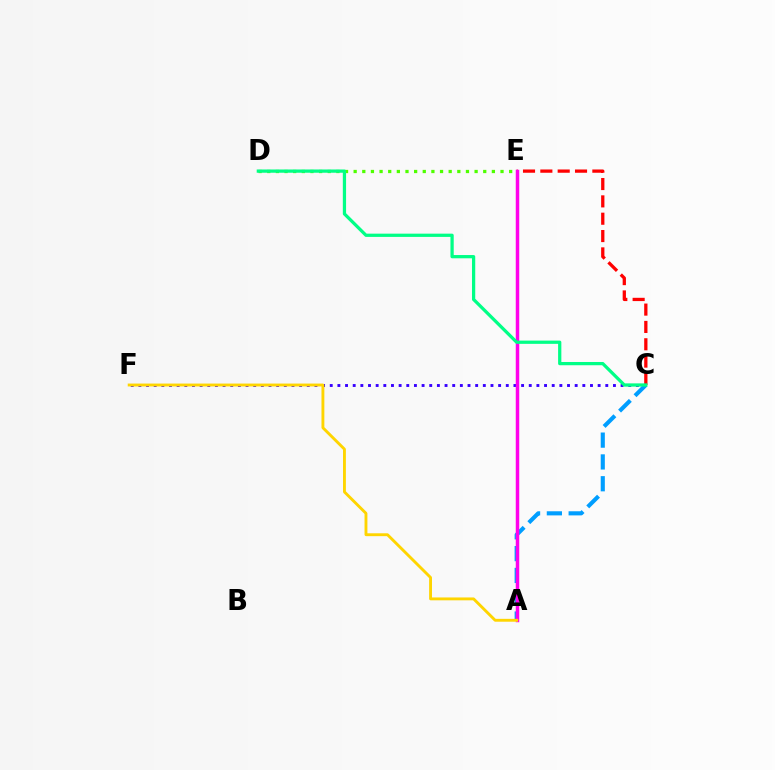{('C', 'F'): [{'color': '#3700ff', 'line_style': 'dotted', 'thickness': 2.08}], ('C', 'E'): [{'color': '#ff0000', 'line_style': 'dashed', 'thickness': 2.36}], ('A', 'C'): [{'color': '#009eff', 'line_style': 'dashed', 'thickness': 2.96}], ('D', 'E'): [{'color': '#4fff00', 'line_style': 'dotted', 'thickness': 2.35}], ('A', 'E'): [{'color': '#ff00ed', 'line_style': 'solid', 'thickness': 2.51}], ('A', 'F'): [{'color': '#ffd500', 'line_style': 'solid', 'thickness': 2.07}], ('C', 'D'): [{'color': '#00ff86', 'line_style': 'solid', 'thickness': 2.34}]}